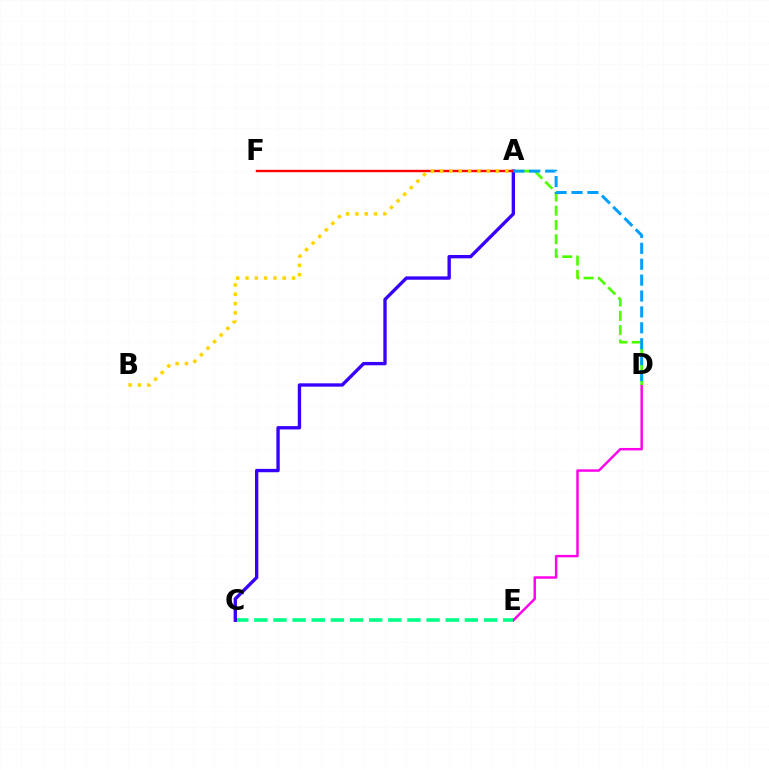{('D', 'E'): [{'color': '#ff00ed', 'line_style': 'solid', 'thickness': 1.76}], ('C', 'E'): [{'color': '#00ff86', 'line_style': 'dashed', 'thickness': 2.6}], ('A', 'D'): [{'color': '#4fff00', 'line_style': 'dashed', 'thickness': 1.94}, {'color': '#009eff', 'line_style': 'dashed', 'thickness': 2.16}], ('A', 'C'): [{'color': '#3700ff', 'line_style': 'solid', 'thickness': 2.41}], ('A', 'F'): [{'color': '#ff0000', 'line_style': 'solid', 'thickness': 1.73}], ('A', 'B'): [{'color': '#ffd500', 'line_style': 'dotted', 'thickness': 2.53}]}